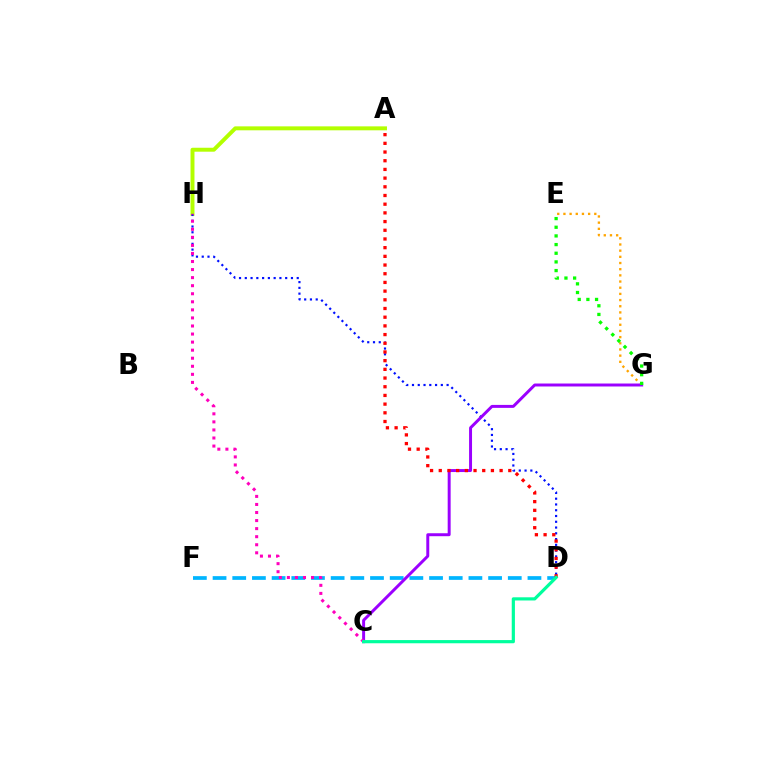{('A', 'H'): [{'color': '#b3ff00', 'line_style': 'solid', 'thickness': 2.84}], ('D', 'H'): [{'color': '#0010ff', 'line_style': 'dotted', 'thickness': 1.57}], ('E', 'G'): [{'color': '#ffa500', 'line_style': 'dotted', 'thickness': 1.68}, {'color': '#08ff00', 'line_style': 'dotted', 'thickness': 2.35}], ('D', 'F'): [{'color': '#00b5ff', 'line_style': 'dashed', 'thickness': 2.67}], ('C', 'G'): [{'color': '#9b00ff', 'line_style': 'solid', 'thickness': 2.13}], ('C', 'H'): [{'color': '#ff00bd', 'line_style': 'dotted', 'thickness': 2.19}], ('A', 'D'): [{'color': '#ff0000', 'line_style': 'dotted', 'thickness': 2.36}], ('C', 'D'): [{'color': '#00ff9d', 'line_style': 'solid', 'thickness': 2.29}]}